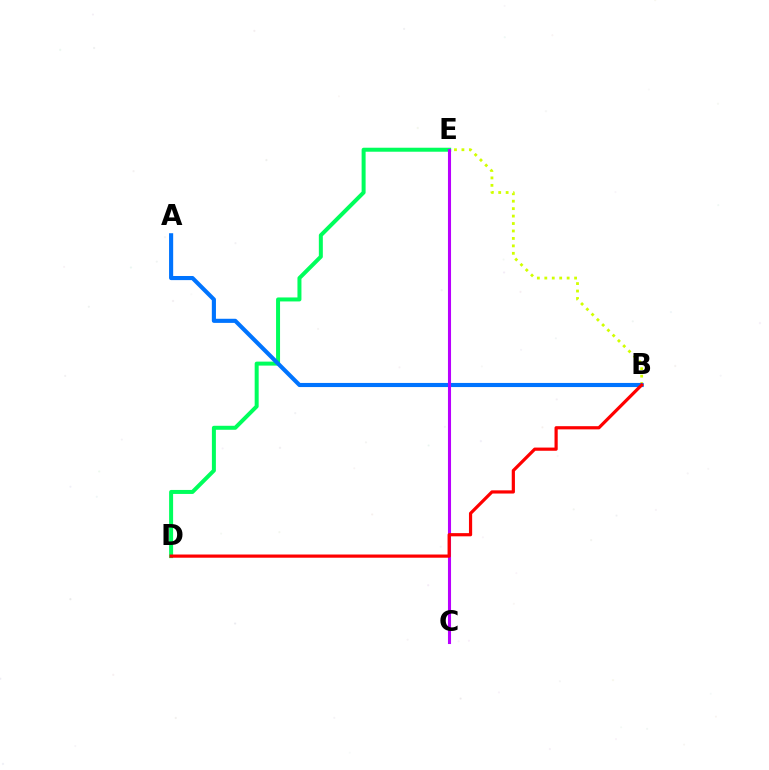{('B', 'E'): [{'color': '#d1ff00', 'line_style': 'dotted', 'thickness': 2.02}], ('D', 'E'): [{'color': '#00ff5c', 'line_style': 'solid', 'thickness': 2.87}], ('A', 'B'): [{'color': '#0074ff', 'line_style': 'solid', 'thickness': 2.97}], ('C', 'E'): [{'color': '#b900ff', 'line_style': 'solid', 'thickness': 2.22}], ('B', 'D'): [{'color': '#ff0000', 'line_style': 'solid', 'thickness': 2.3}]}